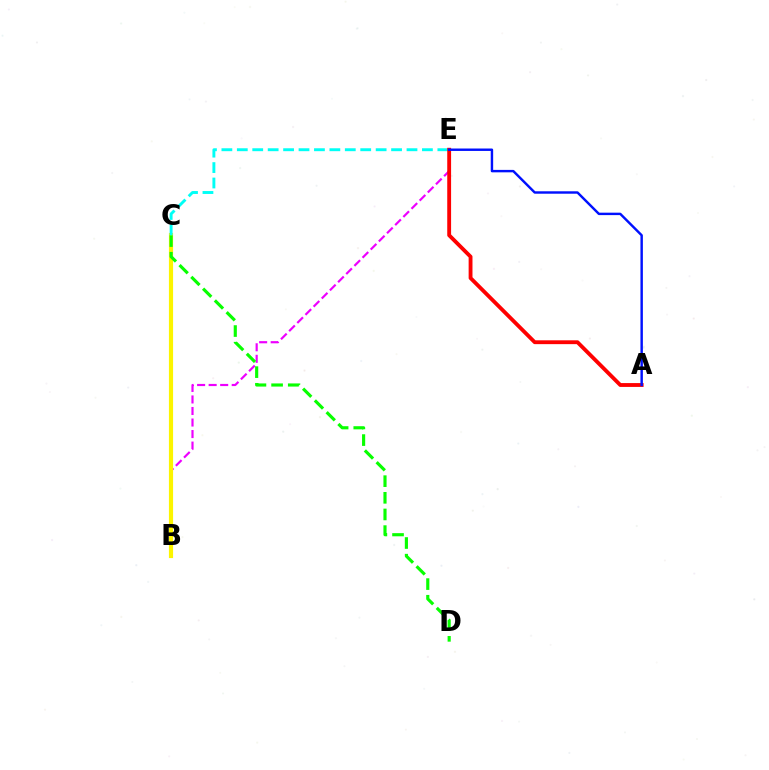{('B', 'E'): [{'color': '#ee00ff', 'line_style': 'dashed', 'thickness': 1.57}], ('B', 'C'): [{'color': '#fcf500', 'line_style': 'solid', 'thickness': 3.0}], ('C', 'D'): [{'color': '#08ff00', 'line_style': 'dashed', 'thickness': 2.26}], ('C', 'E'): [{'color': '#00fff6', 'line_style': 'dashed', 'thickness': 2.1}], ('A', 'E'): [{'color': '#ff0000', 'line_style': 'solid', 'thickness': 2.77}, {'color': '#0010ff', 'line_style': 'solid', 'thickness': 1.75}]}